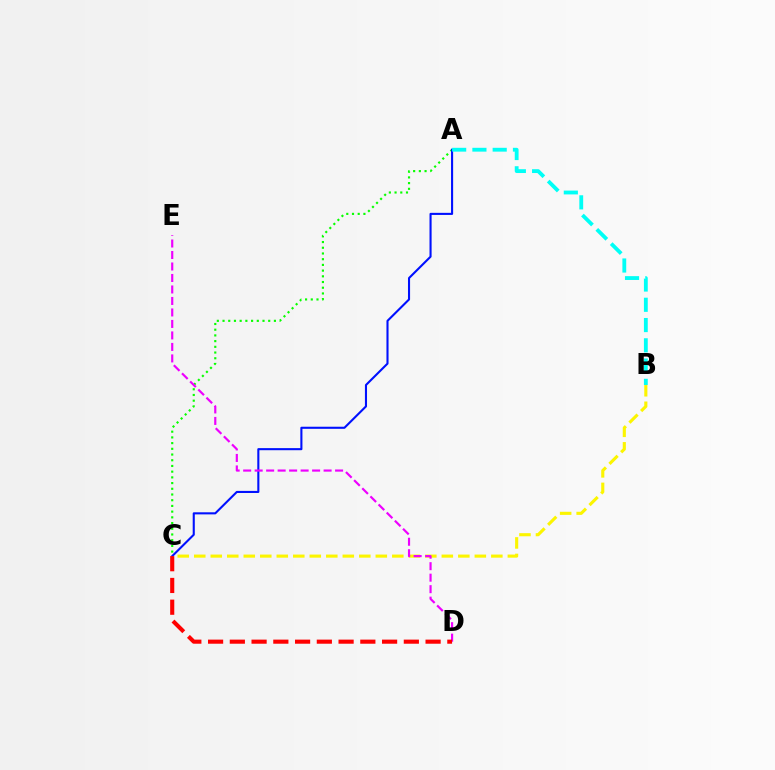{('A', 'C'): [{'color': '#08ff00', 'line_style': 'dotted', 'thickness': 1.55}, {'color': '#0010ff', 'line_style': 'solid', 'thickness': 1.51}], ('B', 'C'): [{'color': '#fcf500', 'line_style': 'dashed', 'thickness': 2.24}], ('D', 'E'): [{'color': '#ee00ff', 'line_style': 'dashed', 'thickness': 1.56}], ('A', 'B'): [{'color': '#00fff6', 'line_style': 'dashed', 'thickness': 2.75}], ('C', 'D'): [{'color': '#ff0000', 'line_style': 'dashed', 'thickness': 2.95}]}